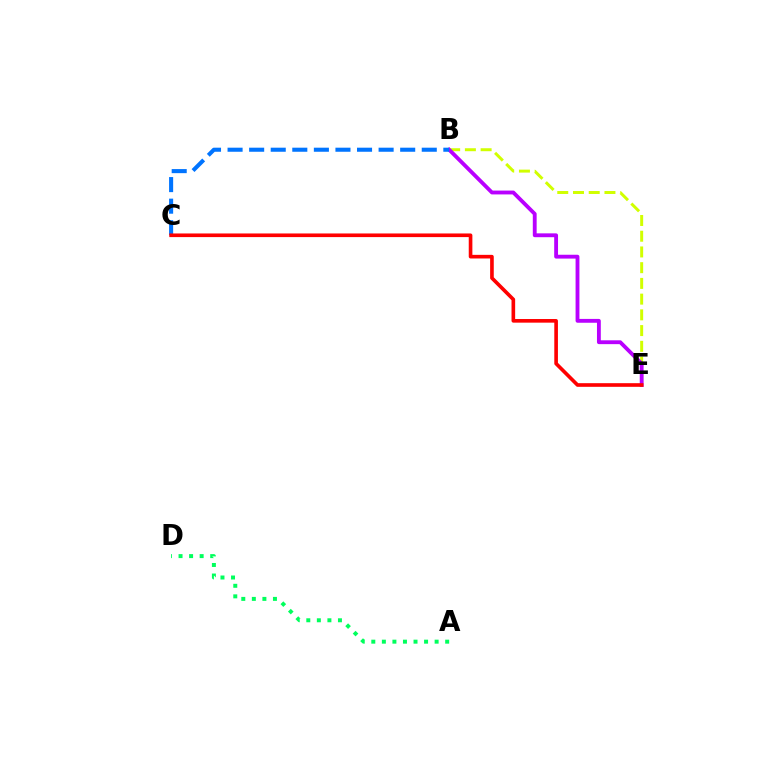{('B', 'E'): [{'color': '#d1ff00', 'line_style': 'dashed', 'thickness': 2.14}, {'color': '#b900ff', 'line_style': 'solid', 'thickness': 2.77}], ('B', 'C'): [{'color': '#0074ff', 'line_style': 'dashed', 'thickness': 2.93}], ('A', 'D'): [{'color': '#00ff5c', 'line_style': 'dotted', 'thickness': 2.87}], ('C', 'E'): [{'color': '#ff0000', 'line_style': 'solid', 'thickness': 2.62}]}